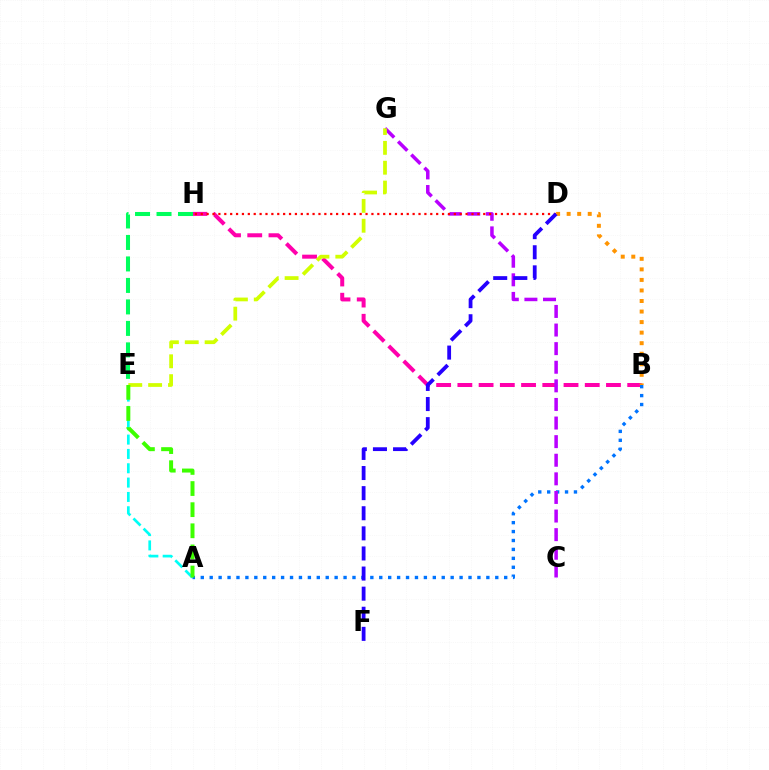{('A', 'E'): [{'color': '#00fff6', 'line_style': 'dashed', 'thickness': 1.95}, {'color': '#3dff00', 'line_style': 'dashed', 'thickness': 2.87}], ('B', 'H'): [{'color': '#ff00ac', 'line_style': 'dashed', 'thickness': 2.88}], ('A', 'B'): [{'color': '#0074ff', 'line_style': 'dotted', 'thickness': 2.42}], ('C', 'G'): [{'color': '#b900ff', 'line_style': 'dashed', 'thickness': 2.53}], ('D', 'H'): [{'color': '#ff0000', 'line_style': 'dotted', 'thickness': 1.6}], ('E', 'G'): [{'color': '#d1ff00', 'line_style': 'dashed', 'thickness': 2.7}], ('B', 'D'): [{'color': '#ff9400', 'line_style': 'dotted', 'thickness': 2.86}], ('E', 'H'): [{'color': '#00ff5c', 'line_style': 'dashed', 'thickness': 2.92}], ('D', 'F'): [{'color': '#2500ff', 'line_style': 'dashed', 'thickness': 2.73}]}